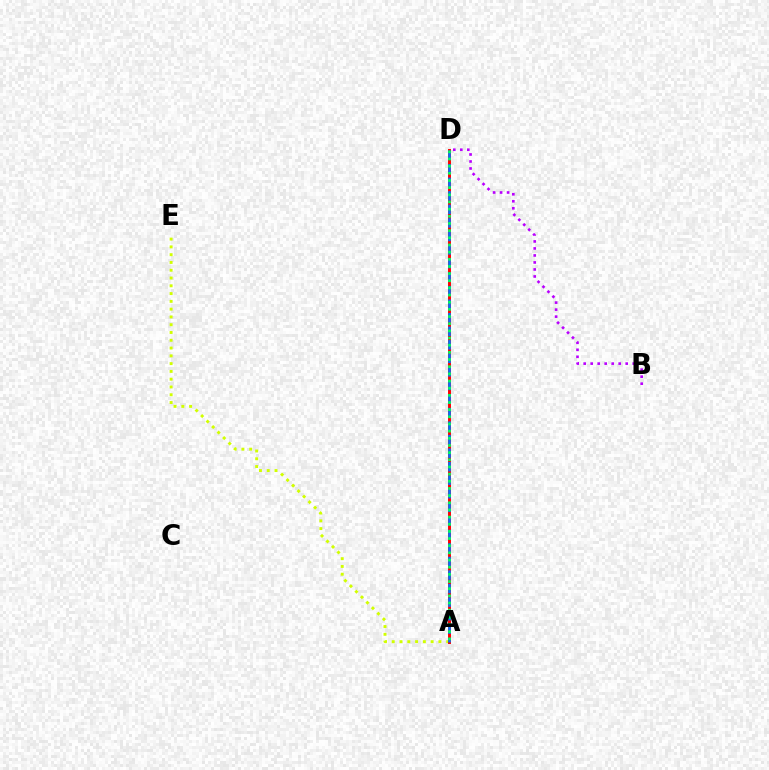{('A', 'E'): [{'color': '#d1ff00', 'line_style': 'dotted', 'thickness': 2.11}], ('B', 'D'): [{'color': '#b900ff', 'line_style': 'dotted', 'thickness': 1.9}], ('A', 'D'): [{'color': '#ff0000', 'line_style': 'solid', 'thickness': 2.12}, {'color': '#0074ff', 'line_style': 'dashed', 'thickness': 1.84}, {'color': '#00ff5c', 'line_style': 'dotted', 'thickness': 1.95}]}